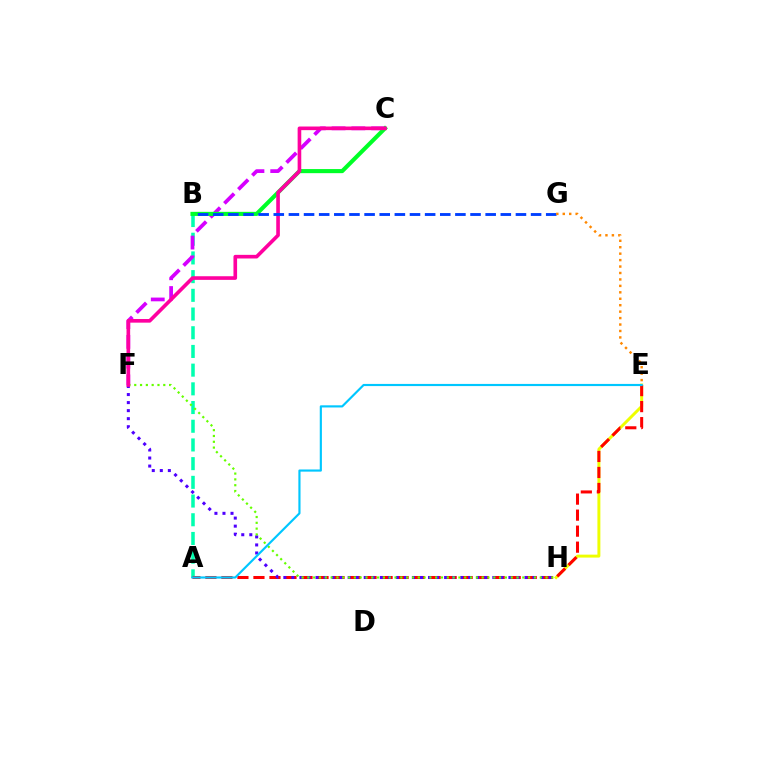{('A', 'B'): [{'color': '#00ffaf', 'line_style': 'dashed', 'thickness': 2.54}], ('E', 'H'): [{'color': '#eeff00', 'line_style': 'solid', 'thickness': 2.12}], ('C', 'F'): [{'color': '#d600ff', 'line_style': 'dashed', 'thickness': 2.69}, {'color': '#ff00a0', 'line_style': 'solid', 'thickness': 2.62}], ('A', 'E'): [{'color': '#ff0000', 'line_style': 'dashed', 'thickness': 2.18}, {'color': '#00c7ff', 'line_style': 'solid', 'thickness': 1.55}], ('F', 'H'): [{'color': '#4f00ff', 'line_style': 'dotted', 'thickness': 2.18}, {'color': '#66ff00', 'line_style': 'dotted', 'thickness': 1.58}], ('B', 'C'): [{'color': '#00ff27', 'line_style': 'solid', 'thickness': 2.95}], ('B', 'G'): [{'color': '#003fff', 'line_style': 'dashed', 'thickness': 2.06}], ('E', 'G'): [{'color': '#ff8800', 'line_style': 'dotted', 'thickness': 1.75}]}